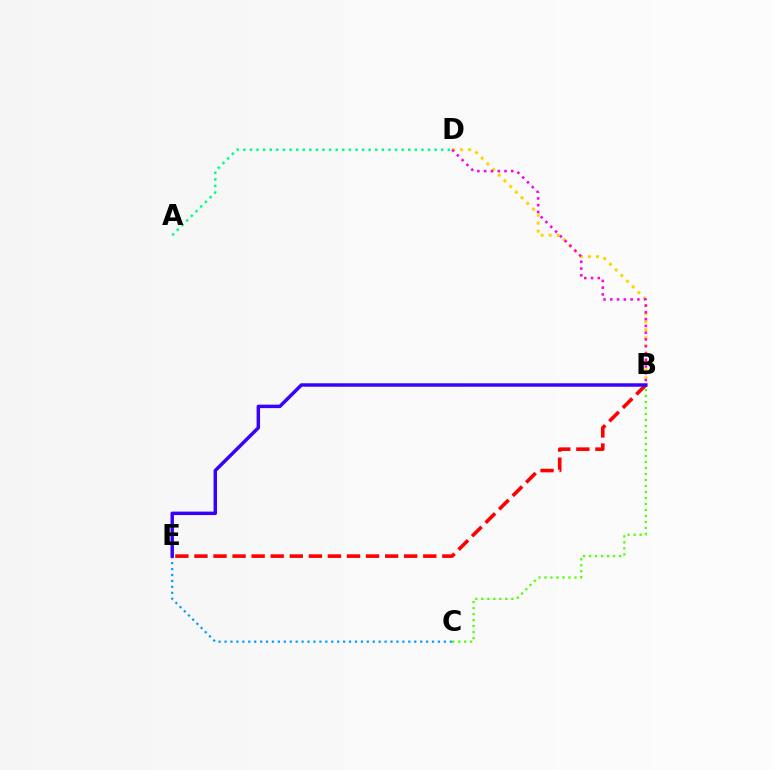{('B', 'D'): [{'color': '#ffd500', 'line_style': 'dotted', 'thickness': 2.18}, {'color': '#ff00ed', 'line_style': 'dotted', 'thickness': 1.84}], ('C', 'E'): [{'color': '#009eff', 'line_style': 'dotted', 'thickness': 1.61}], ('B', 'E'): [{'color': '#ff0000', 'line_style': 'dashed', 'thickness': 2.59}, {'color': '#3700ff', 'line_style': 'solid', 'thickness': 2.49}], ('B', 'C'): [{'color': '#4fff00', 'line_style': 'dotted', 'thickness': 1.63}], ('A', 'D'): [{'color': '#00ff86', 'line_style': 'dotted', 'thickness': 1.79}]}